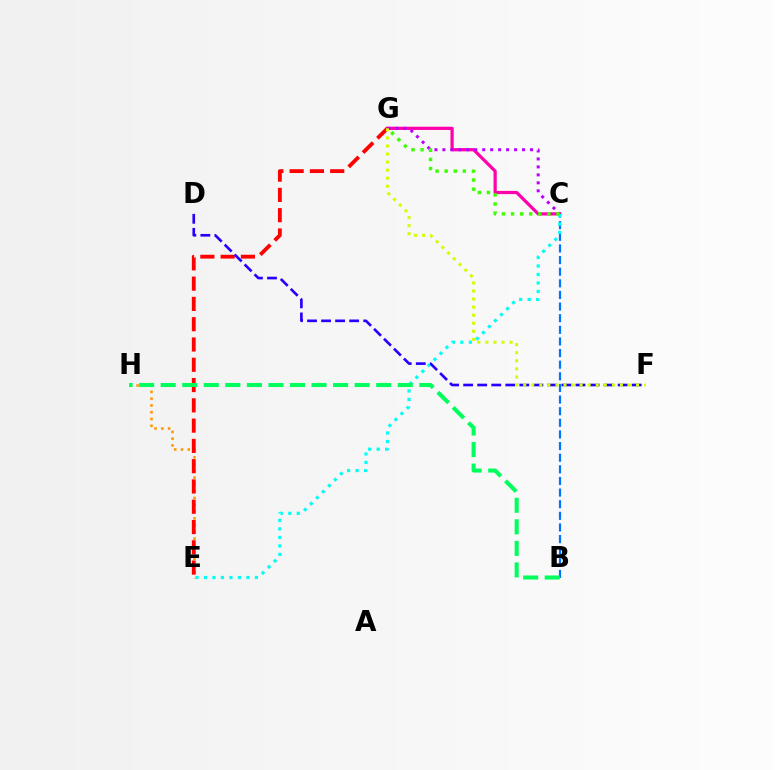{('B', 'C'): [{'color': '#0074ff', 'line_style': 'dashed', 'thickness': 1.58}], ('E', 'H'): [{'color': '#ff9400', 'line_style': 'dotted', 'thickness': 1.84}], ('C', 'G'): [{'color': '#ff00ac', 'line_style': 'solid', 'thickness': 2.31}, {'color': '#b900ff', 'line_style': 'dotted', 'thickness': 2.16}, {'color': '#3dff00', 'line_style': 'dotted', 'thickness': 2.47}], ('C', 'E'): [{'color': '#00fff6', 'line_style': 'dotted', 'thickness': 2.31}], ('E', 'G'): [{'color': '#ff0000', 'line_style': 'dashed', 'thickness': 2.76}], ('D', 'F'): [{'color': '#2500ff', 'line_style': 'dashed', 'thickness': 1.91}], ('F', 'G'): [{'color': '#d1ff00', 'line_style': 'dotted', 'thickness': 2.19}], ('B', 'H'): [{'color': '#00ff5c', 'line_style': 'dashed', 'thickness': 2.93}]}